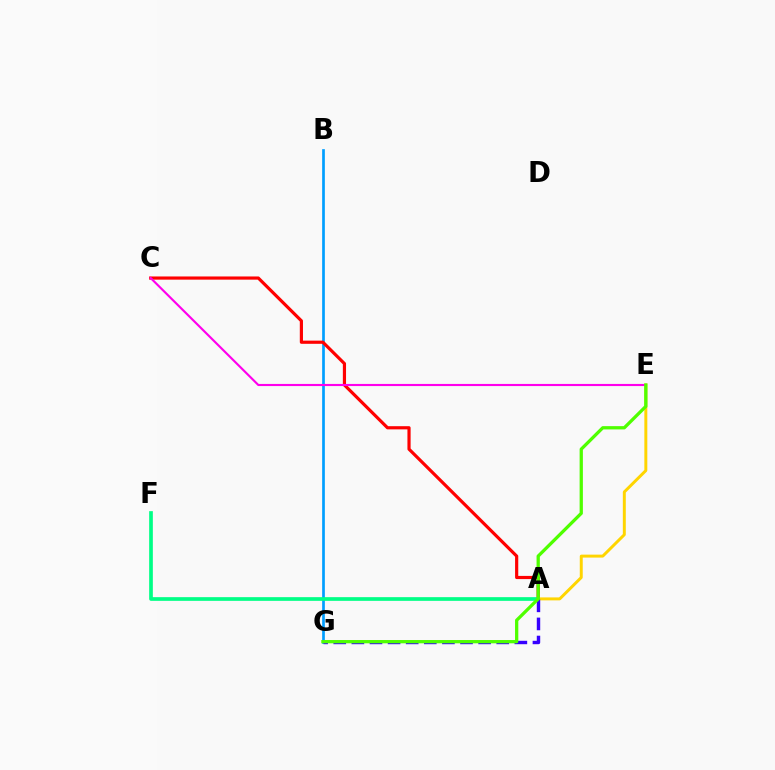{('A', 'E'): [{'color': '#ffd500', 'line_style': 'solid', 'thickness': 2.13}], ('B', 'G'): [{'color': '#009eff', 'line_style': 'solid', 'thickness': 1.93}], ('A', 'C'): [{'color': '#ff0000', 'line_style': 'solid', 'thickness': 2.29}], ('A', 'F'): [{'color': '#00ff86', 'line_style': 'solid', 'thickness': 2.65}], ('A', 'G'): [{'color': '#3700ff', 'line_style': 'dashed', 'thickness': 2.46}], ('C', 'E'): [{'color': '#ff00ed', 'line_style': 'solid', 'thickness': 1.54}], ('E', 'G'): [{'color': '#4fff00', 'line_style': 'solid', 'thickness': 2.36}]}